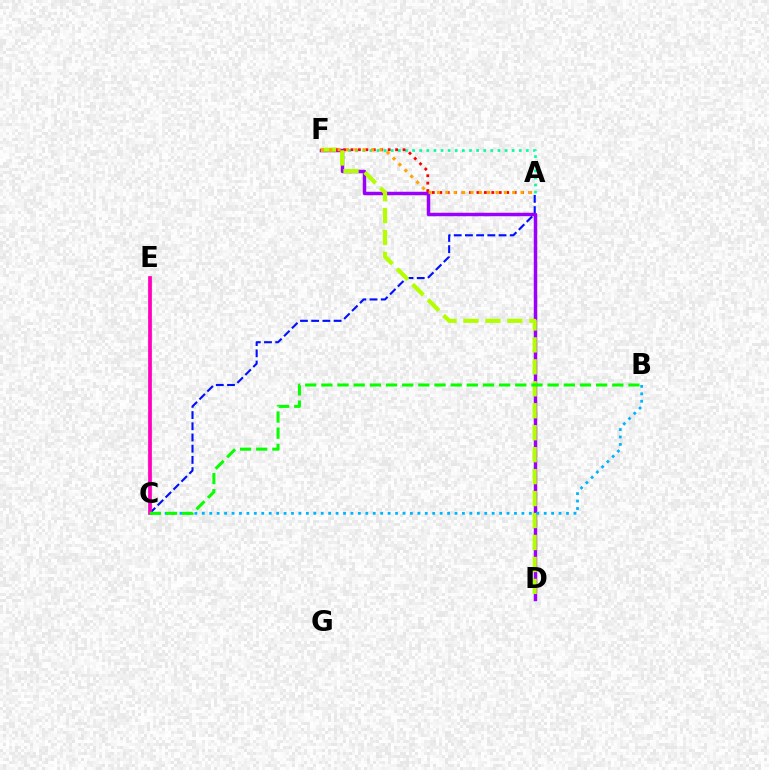{('A', 'F'): [{'color': '#00ff9d', 'line_style': 'dotted', 'thickness': 1.93}, {'color': '#ff0000', 'line_style': 'dotted', 'thickness': 2.02}, {'color': '#ffa500', 'line_style': 'dotted', 'thickness': 2.27}], ('A', 'C'): [{'color': '#0010ff', 'line_style': 'dashed', 'thickness': 1.52}], ('D', 'F'): [{'color': '#9b00ff', 'line_style': 'solid', 'thickness': 2.49}, {'color': '#b3ff00', 'line_style': 'dashed', 'thickness': 2.98}], ('B', 'C'): [{'color': '#00b5ff', 'line_style': 'dotted', 'thickness': 2.02}, {'color': '#08ff00', 'line_style': 'dashed', 'thickness': 2.2}], ('C', 'E'): [{'color': '#ff00bd', 'line_style': 'solid', 'thickness': 2.68}]}